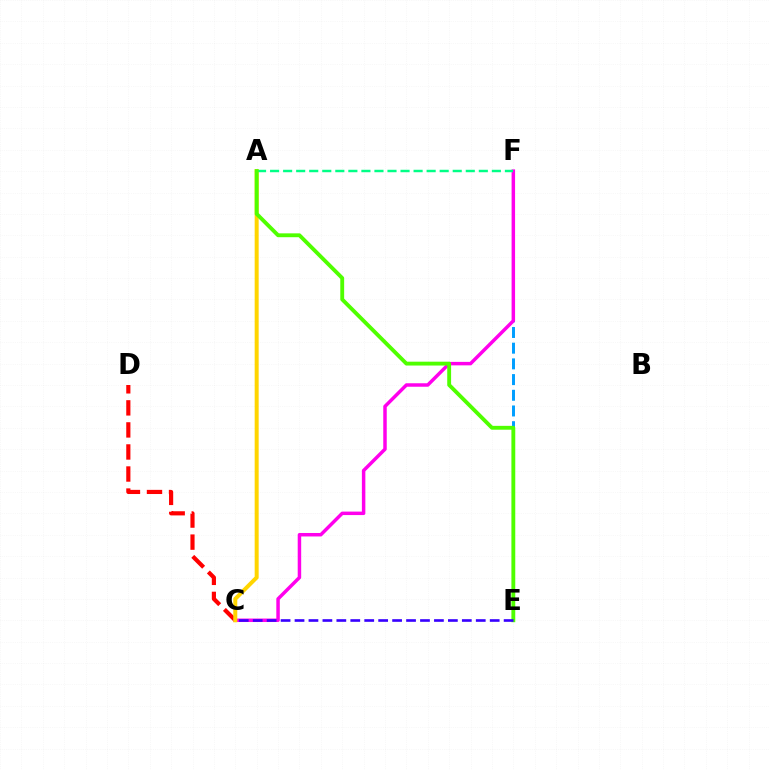{('C', 'D'): [{'color': '#ff0000', 'line_style': 'dashed', 'thickness': 2.99}], ('E', 'F'): [{'color': '#009eff', 'line_style': 'dashed', 'thickness': 2.13}], ('C', 'F'): [{'color': '#ff00ed', 'line_style': 'solid', 'thickness': 2.5}], ('A', 'C'): [{'color': '#ffd500', 'line_style': 'solid', 'thickness': 2.88}], ('A', 'F'): [{'color': '#00ff86', 'line_style': 'dashed', 'thickness': 1.77}], ('A', 'E'): [{'color': '#4fff00', 'line_style': 'solid', 'thickness': 2.78}], ('C', 'E'): [{'color': '#3700ff', 'line_style': 'dashed', 'thickness': 1.89}]}